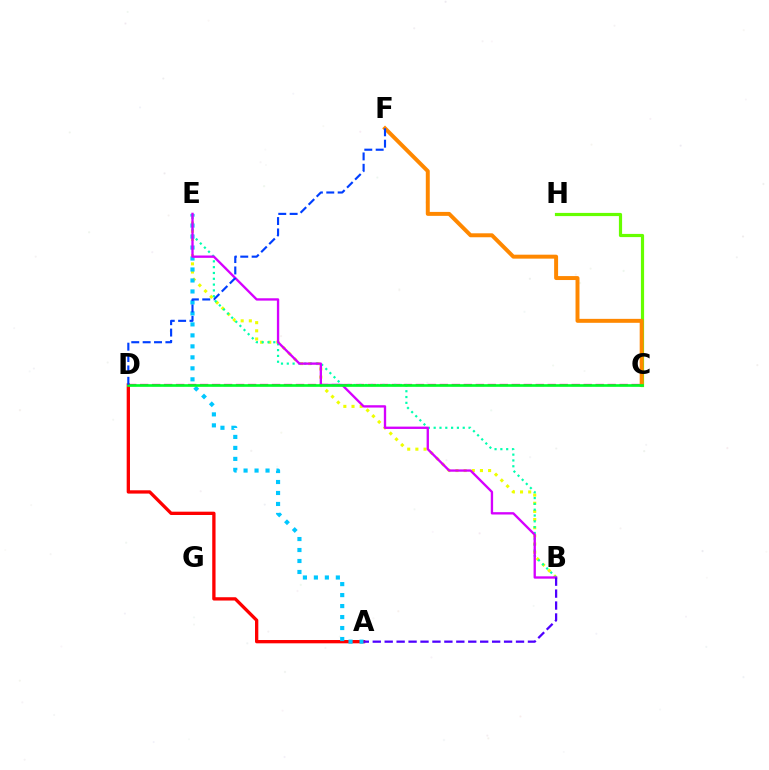{('B', 'E'): [{'color': '#eeff00', 'line_style': 'dotted', 'thickness': 2.22}, {'color': '#00ffaf', 'line_style': 'dotted', 'thickness': 1.58}, {'color': '#d600ff', 'line_style': 'solid', 'thickness': 1.68}], ('C', 'D'): [{'color': '#ff00a0', 'line_style': 'dashed', 'thickness': 1.63}, {'color': '#00ff27', 'line_style': 'solid', 'thickness': 1.91}], ('C', 'H'): [{'color': '#66ff00', 'line_style': 'solid', 'thickness': 2.29}], ('A', 'D'): [{'color': '#ff0000', 'line_style': 'solid', 'thickness': 2.38}], ('A', 'E'): [{'color': '#00c7ff', 'line_style': 'dotted', 'thickness': 2.98}], ('C', 'F'): [{'color': '#ff8800', 'line_style': 'solid', 'thickness': 2.85}], ('A', 'B'): [{'color': '#4f00ff', 'line_style': 'dashed', 'thickness': 1.62}], ('D', 'F'): [{'color': '#003fff', 'line_style': 'dashed', 'thickness': 1.55}]}